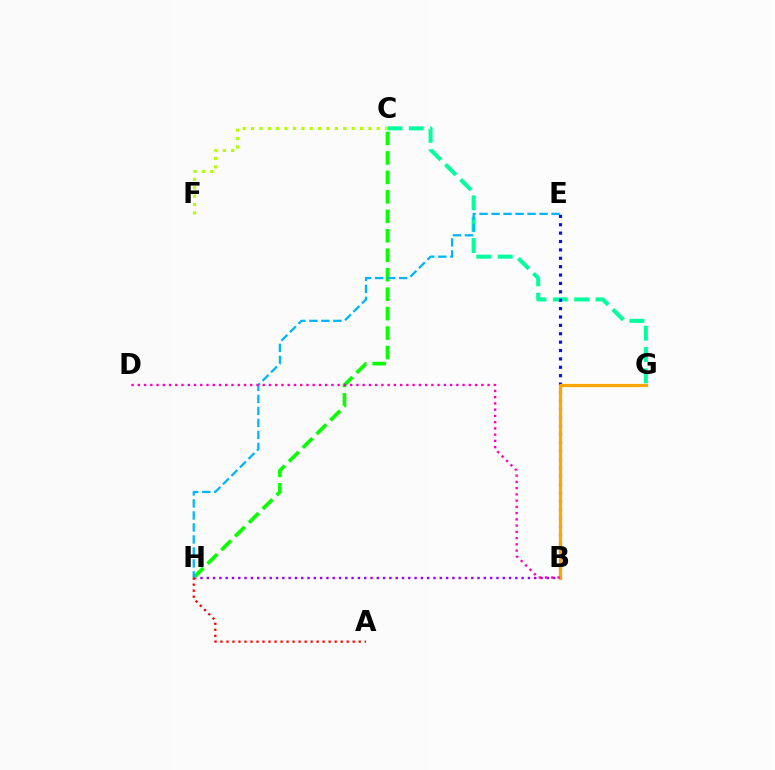{('C', 'G'): [{'color': '#00ff9d', 'line_style': 'dashed', 'thickness': 2.9}], ('B', 'H'): [{'color': '#9b00ff', 'line_style': 'dotted', 'thickness': 1.71}], ('C', 'H'): [{'color': '#08ff00', 'line_style': 'dashed', 'thickness': 2.64}], ('E', 'H'): [{'color': '#00b5ff', 'line_style': 'dashed', 'thickness': 1.63}], ('A', 'H'): [{'color': '#ff0000', 'line_style': 'dotted', 'thickness': 1.63}], ('B', 'E'): [{'color': '#0010ff', 'line_style': 'dotted', 'thickness': 2.28}], ('C', 'F'): [{'color': '#b3ff00', 'line_style': 'dotted', 'thickness': 2.28}], ('B', 'G'): [{'color': '#ffa500', 'line_style': 'solid', 'thickness': 2.32}], ('B', 'D'): [{'color': '#ff00bd', 'line_style': 'dotted', 'thickness': 1.7}]}